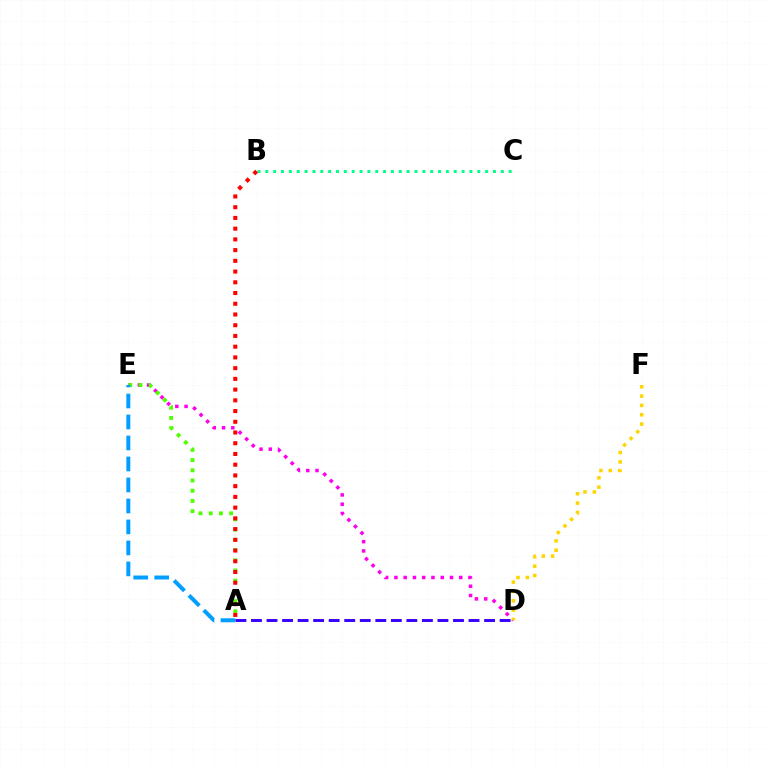{('D', 'E'): [{'color': '#ff00ed', 'line_style': 'dotted', 'thickness': 2.52}], ('A', 'E'): [{'color': '#4fff00', 'line_style': 'dotted', 'thickness': 2.77}, {'color': '#009eff', 'line_style': 'dashed', 'thickness': 2.85}], ('B', 'C'): [{'color': '#00ff86', 'line_style': 'dotted', 'thickness': 2.13}], ('A', 'B'): [{'color': '#ff0000', 'line_style': 'dotted', 'thickness': 2.92}], ('A', 'D'): [{'color': '#3700ff', 'line_style': 'dashed', 'thickness': 2.11}], ('D', 'F'): [{'color': '#ffd500', 'line_style': 'dotted', 'thickness': 2.54}]}